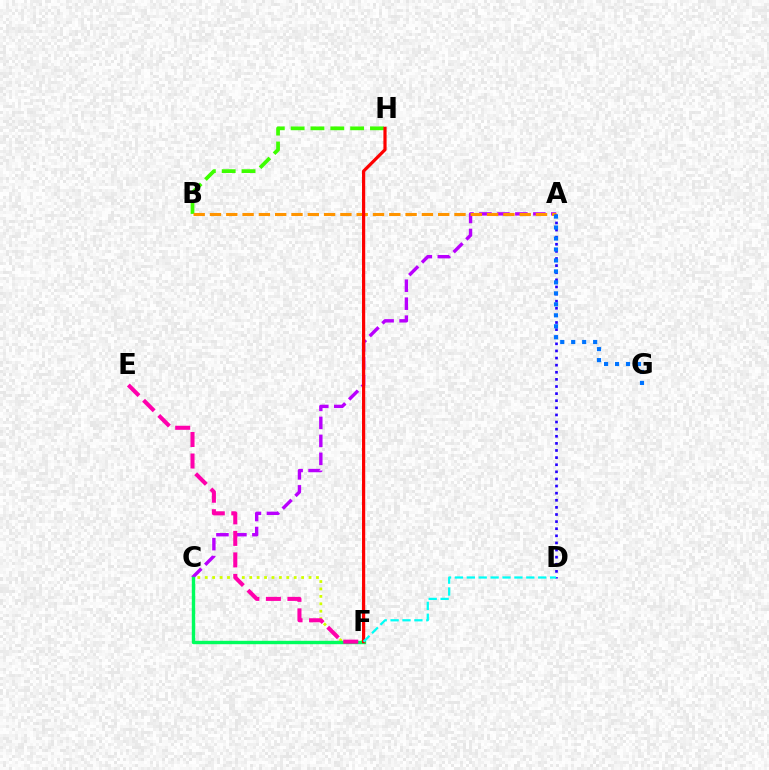{('C', 'F'): [{'color': '#d1ff00', 'line_style': 'dotted', 'thickness': 2.01}, {'color': '#00ff5c', 'line_style': 'solid', 'thickness': 2.45}], ('A', 'C'): [{'color': '#b900ff', 'line_style': 'dashed', 'thickness': 2.44}], ('B', 'H'): [{'color': '#3dff00', 'line_style': 'dashed', 'thickness': 2.69}], ('A', 'B'): [{'color': '#ff9400', 'line_style': 'dashed', 'thickness': 2.21}], ('E', 'F'): [{'color': '#ff00ac', 'line_style': 'dashed', 'thickness': 2.92}], ('A', 'D'): [{'color': '#2500ff', 'line_style': 'dotted', 'thickness': 1.93}], ('A', 'G'): [{'color': '#0074ff', 'line_style': 'dotted', 'thickness': 2.98}], ('F', 'H'): [{'color': '#ff0000', 'line_style': 'solid', 'thickness': 2.3}], ('D', 'F'): [{'color': '#00fff6', 'line_style': 'dashed', 'thickness': 1.62}]}